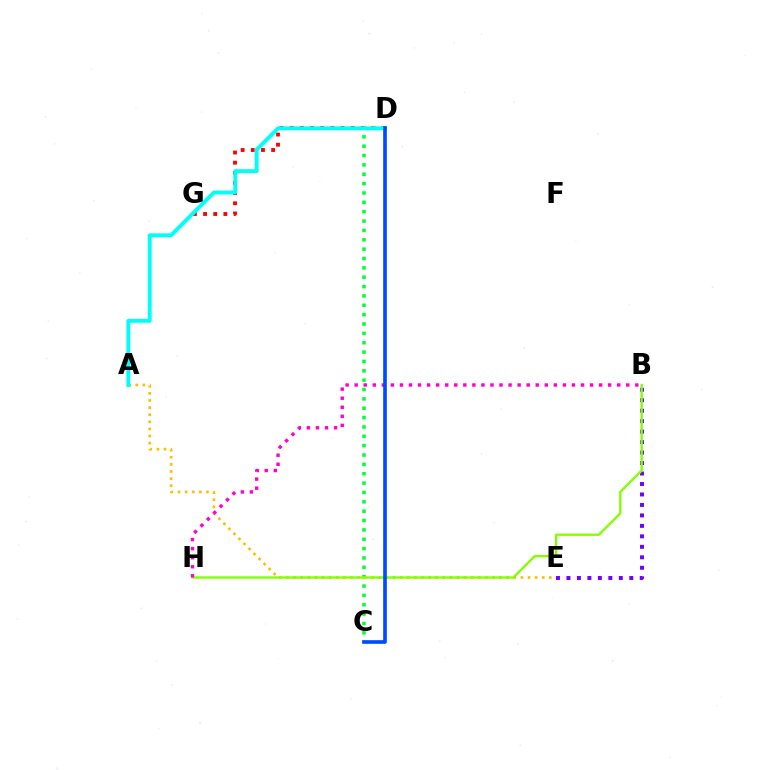{('D', 'G'): [{'color': '#ff0000', 'line_style': 'dotted', 'thickness': 2.76}], ('C', 'D'): [{'color': '#00ff39', 'line_style': 'dotted', 'thickness': 2.54}, {'color': '#004bff', 'line_style': 'solid', 'thickness': 2.63}], ('A', 'E'): [{'color': '#ffbd00', 'line_style': 'dotted', 'thickness': 1.93}], ('B', 'E'): [{'color': '#7200ff', 'line_style': 'dotted', 'thickness': 2.85}], ('B', 'H'): [{'color': '#84ff00', 'line_style': 'solid', 'thickness': 1.69}, {'color': '#ff00cf', 'line_style': 'dotted', 'thickness': 2.46}], ('A', 'D'): [{'color': '#00fff6', 'line_style': 'solid', 'thickness': 2.8}]}